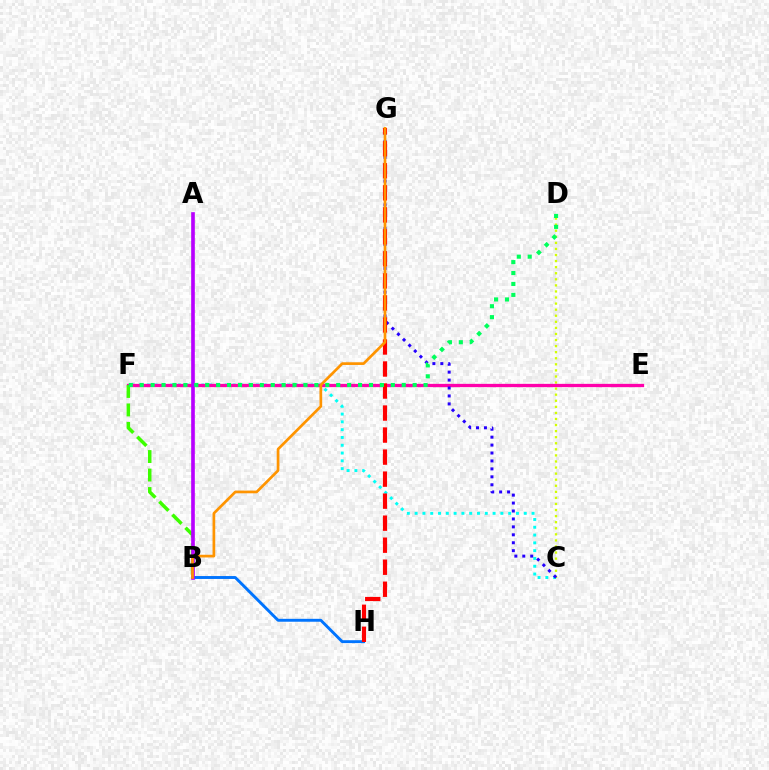{('C', 'F'): [{'color': '#00fff6', 'line_style': 'dotted', 'thickness': 2.12}], ('C', 'D'): [{'color': '#d1ff00', 'line_style': 'dotted', 'thickness': 1.65}], ('E', 'F'): [{'color': '#ff00ac', 'line_style': 'solid', 'thickness': 2.37}], ('C', 'G'): [{'color': '#2500ff', 'line_style': 'dotted', 'thickness': 2.16}], ('B', 'H'): [{'color': '#0074ff', 'line_style': 'solid', 'thickness': 2.09}], ('B', 'F'): [{'color': '#3dff00', 'line_style': 'dashed', 'thickness': 2.51}], ('A', 'B'): [{'color': '#b900ff', 'line_style': 'solid', 'thickness': 2.63}], ('G', 'H'): [{'color': '#ff0000', 'line_style': 'dashed', 'thickness': 2.99}], ('B', 'G'): [{'color': '#ff9400', 'line_style': 'solid', 'thickness': 1.94}], ('D', 'F'): [{'color': '#00ff5c', 'line_style': 'dotted', 'thickness': 2.97}]}